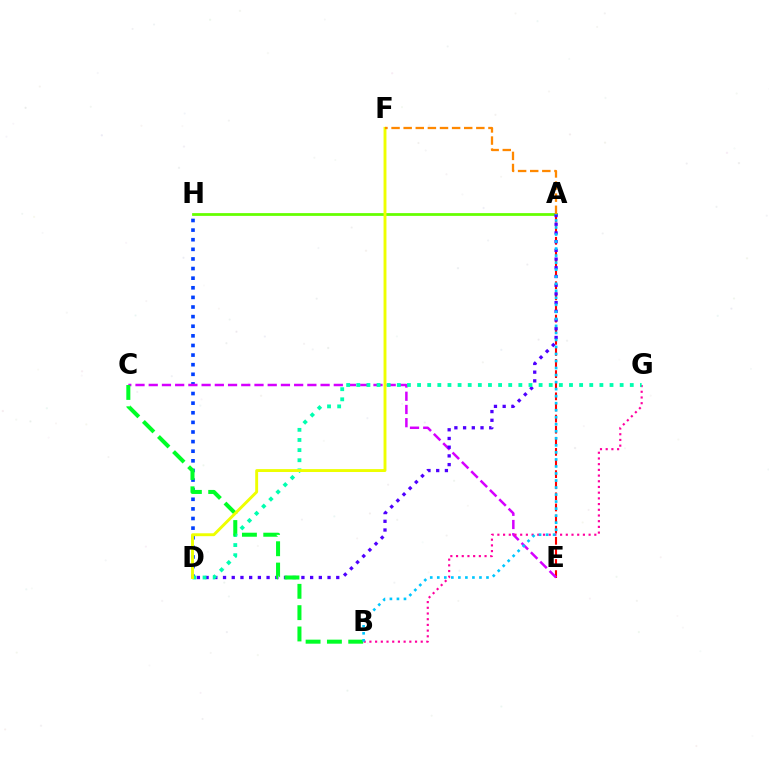{('D', 'H'): [{'color': '#003fff', 'line_style': 'dotted', 'thickness': 2.61}], ('A', 'E'): [{'color': '#ff0000', 'line_style': 'dashed', 'thickness': 1.51}], ('A', 'H'): [{'color': '#66ff00', 'line_style': 'solid', 'thickness': 1.99}], ('C', 'E'): [{'color': '#d600ff', 'line_style': 'dashed', 'thickness': 1.8}], ('A', 'D'): [{'color': '#4f00ff', 'line_style': 'dotted', 'thickness': 2.37}], ('B', 'G'): [{'color': '#ff00a0', 'line_style': 'dotted', 'thickness': 1.55}], ('D', 'G'): [{'color': '#00ffaf', 'line_style': 'dotted', 'thickness': 2.75}], ('B', 'C'): [{'color': '#00ff27', 'line_style': 'dashed', 'thickness': 2.9}], ('A', 'B'): [{'color': '#00c7ff', 'line_style': 'dotted', 'thickness': 1.91}], ('D', 'F'): [{'color': '#eeff00', 'line_style': 'solid', 'thickness': 2.09}], ('A', 'F'): [{'color': '#ff8800', 'line_style': 'dashed', 'thickness': 1.65}]}